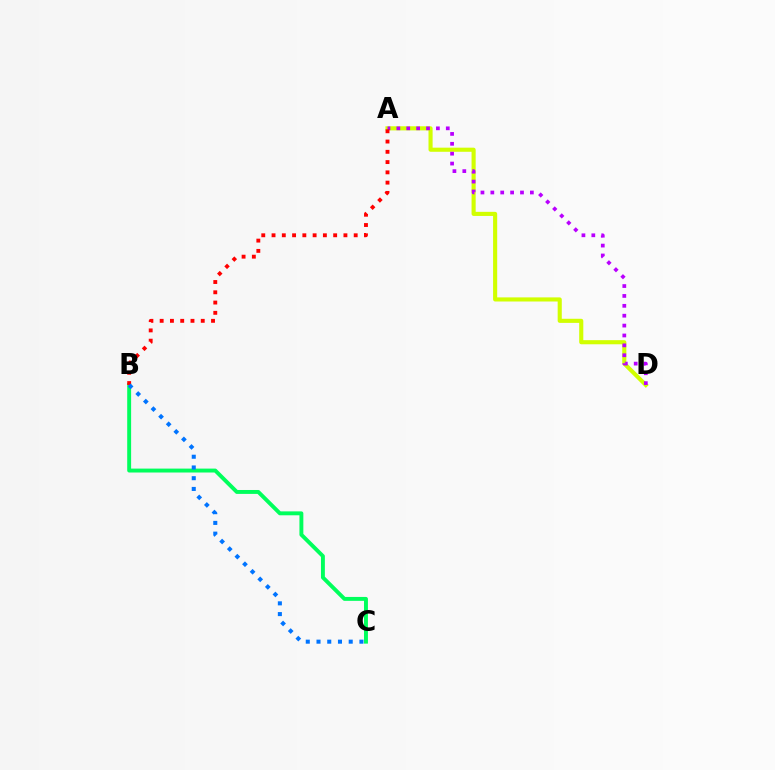{('A', 'D'): [{'color': '#d1ff00', 'line_style': 'solid', 'thickness': 2.96}, {'color': '#b900ff', 'line_style': 'dotted', 'thickness': 2.69}], ('B', 'C'): [{'color': '#00ff5c', 'line_style': 'solid', 'thickness': 2.82}, {'color': '#0074ff', 'line_style': 'dotted', 'thickness': 2.92}], ('A', 'B'): [{'color': '#ff0000', 'line_style': 'dotted', 'thickness': 2.79}]}